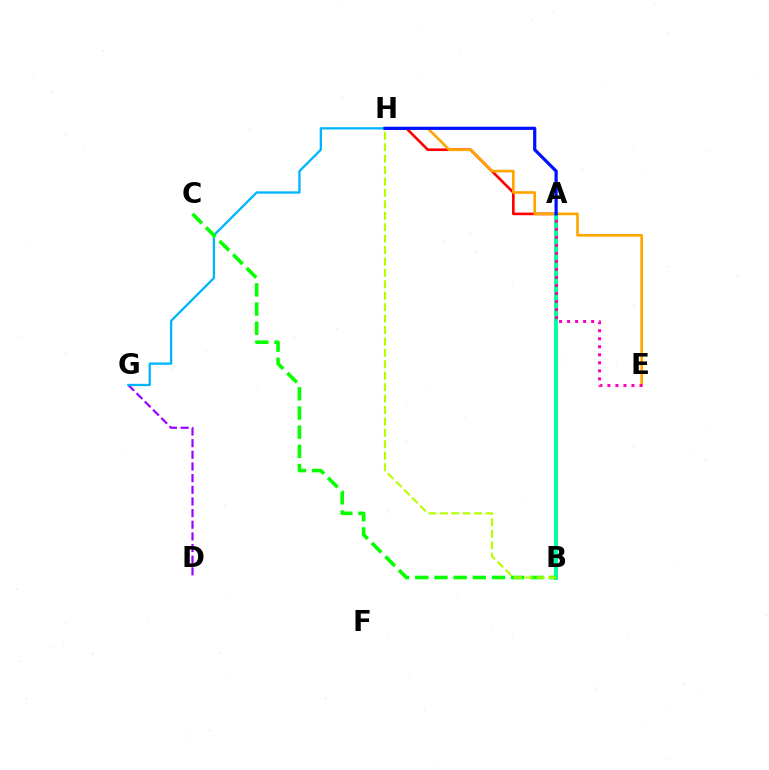{('A', 'H'): [{'color': '#ff0000', 'line_style': 'solid', 'thickness': 1.9}, {'color': '#0010ff', 'line_style': 'solid', 'thickness': 2.31}], ('E', 'H'): [{'color': '#ffa500', 'line_style': 'solid', 'thickness': 1.91}], ('D', 'G'): [{'color': '#9b00ff', 'line_style': 'dashed', 'thickness': 1.58}], ('A', 'B'): [{'color': '#00ff9d', 'line_style': 'solid', 'thickness': 2.81}], ('G', 'H'): [{'color': '#00b5ff', 'line_style': 'solid', 'thickness': 1.66}], ('B', 'C'): [{'color': '#08ff00', 'line_style': 'dashed', 'thickness': 2.6}], ('A', 'E'): [{'color': '#ff00bd', 'line_style': 'dotted', 'thickness': 2.18}], ('B', 'H'): [{'color': '#b3ff00', 'line_style': 'dashed', 'thickness': 1.55}]}